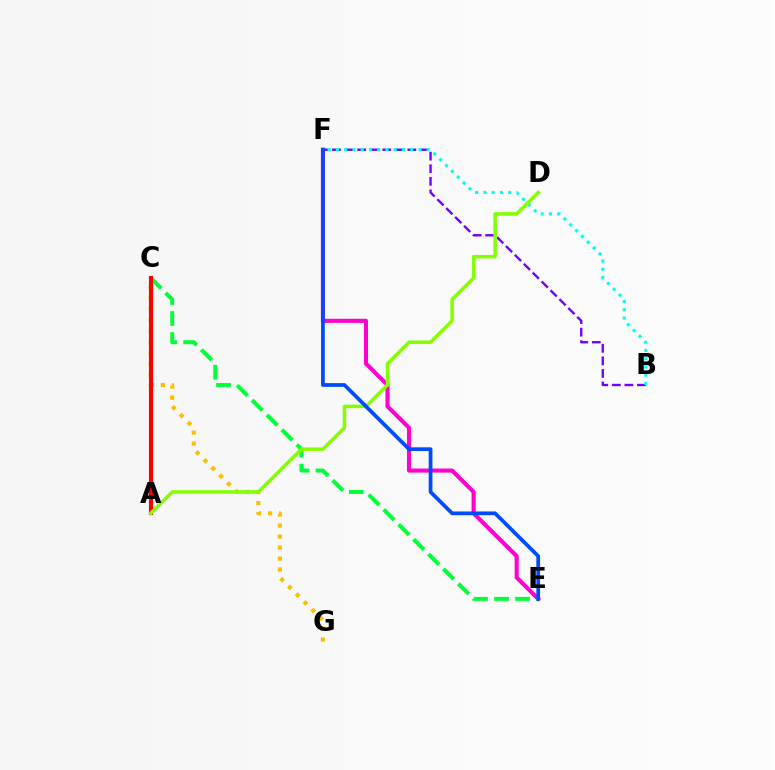{('C', 'G'): [{'color': '#ffbd00', 'line_style': 'dotted', 'thickness': 2.99}], ('E', 'F'): [{'color': '#ff00cf', 'line_style': 'solid', 'thickness': 2.94}, {'color': '#004bff', 'line_style': 'solid', 'thickness': 2.69}], ('B', 'F'): [{'color': '#7200ff', 'line_style': 'dashed', 'thickness': 1.71}, {'color': '#00fff6', 'line_style': 'dotted', 'thickness': 2.24}], ('C', 'E'): [{'color': '#00ff39', 'line_style': 'dashed', 'thickness': 2.86}], ('A', 'C'): [{'color': '#ff0000', 'line_style': 'solid', 'thickness': 2.97}], ('A', 'D'): [{'color': '#84ff00', 'line_style': 'solid', 'thickness': 2.52}]}